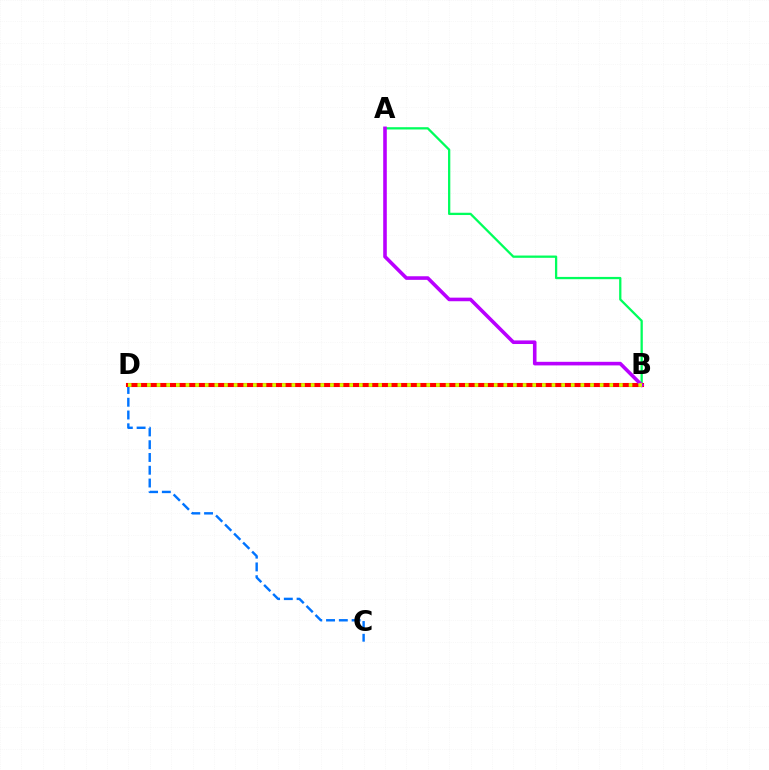{('A', 'B'): [{'color': '#00ff5c', 'line_style': 'solid', 'thickness': 1.64}, {'color': '#b900ff', 'line_style': 'solid', 'thickness': 2.59}], ('C', 'D'): [{'color': '#0074ff', 'line_style': 'dashed', 'thickness': 1.74}], ('B', 'D'): [{'color': '#ff0000', 'line_style': 'solid', 'thickness': 2.94}, {'color': '#d1ff00', 'line_style': 'dotted', 'thickness': 2.62}]}